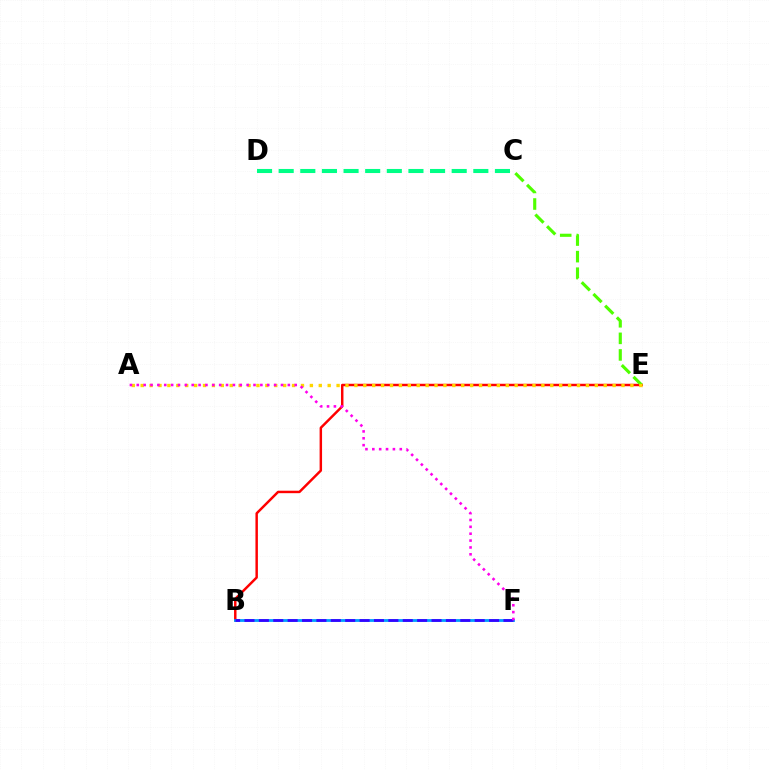{('B', 'E'): [{'color': '#ff0000', 'line_style': 'solid', 'thickness': 1.77}], ('B', 'F'): [{'color': '#009eff', 'line_style': 'solid', 'thickness': 2.02}, {'color': '#3700ff', 'line_style': 'dashed', 'thickness': 1.95}], ('C', 'E'): [{'color': '#4fff00', 'line_style': 'dashed', 'thickness': 2.25}], ('A', 'E'): [{'color': '#ffd500', 'line_style': 'dotted', 'thickness': 2.42}], ('C', 'D'): [{'color': '#00ff86', 'line_style': 'dashed', 'thickness': 2.94}], ('A', 'F'): [{'color': '#ff00ed', 'line_style': 'dotted', 'thickness': 1.87}]}